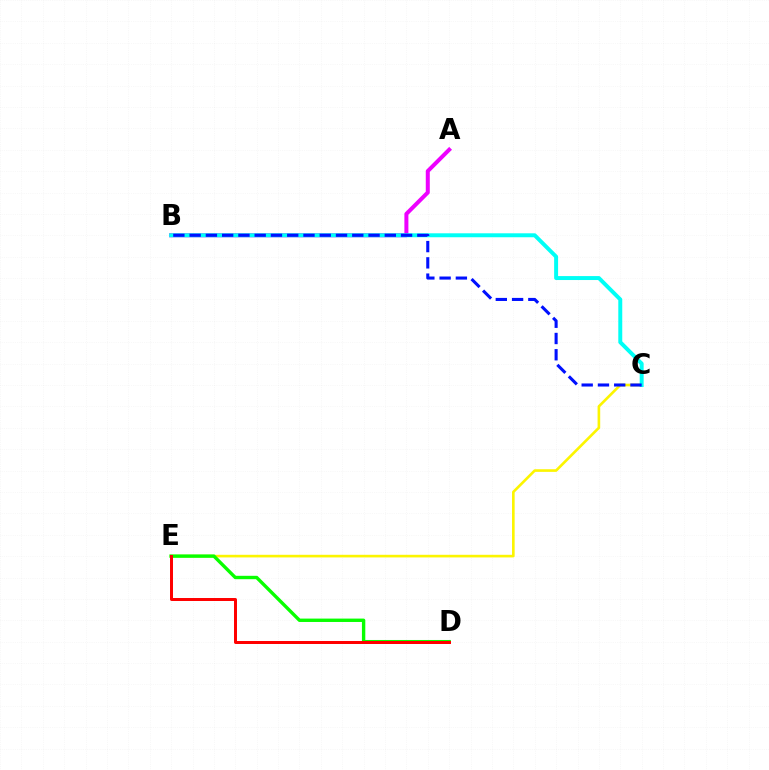{('C', 'E'): [{'color': '#fcf500', 'line_style': 'solid', 'thickness': 1.89}], ('A', 'B'): [{'color': '#ee00ff', 'line_style': 'solid', 'thickness': 2.89}], ('B', 'C'): [{'color': '#00fff6', 'line_style': 'solid', 'thickness': 2.85}, {'color': '#0010ff', 'line_style': 'dashed', 'thickness': 2.21}], ('D', 'E'): [{'color': '#08ff00', 'line_style': 'solid', 'thickness': 2.43}, {'color': '#ff0000', 'line_style': 'solid', 'thickness': 2.15}]}